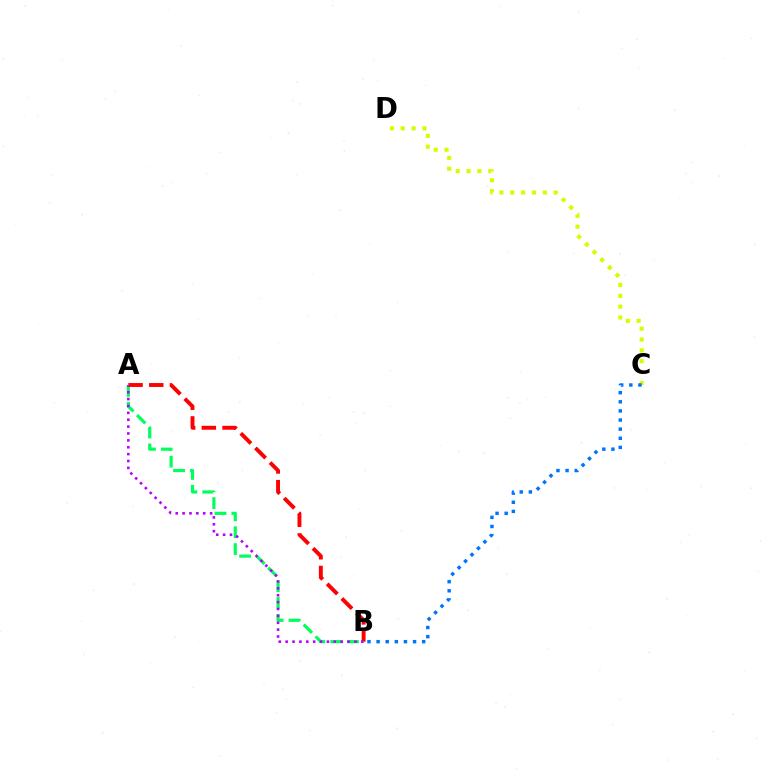{('C', 'D'): [{'color': '#d1ff00', 'line_style': 'dotted', 'thickness': 2.95}], ('A', 'B'): [{'color': '#00ff5c', 'line_style': 'dashed', 'thickness': 2.29}, {'color': '#ff0000', 'line_style': 'dashed', 'thickness': 2.81}, {'color': '#b900ff', 'line_style': 'dotted', 'thickness': 1.87}], ('B', 'C'): [{'color': '#0074ff', 'line_style': 'dotted', 'thickness': 2.48}]}